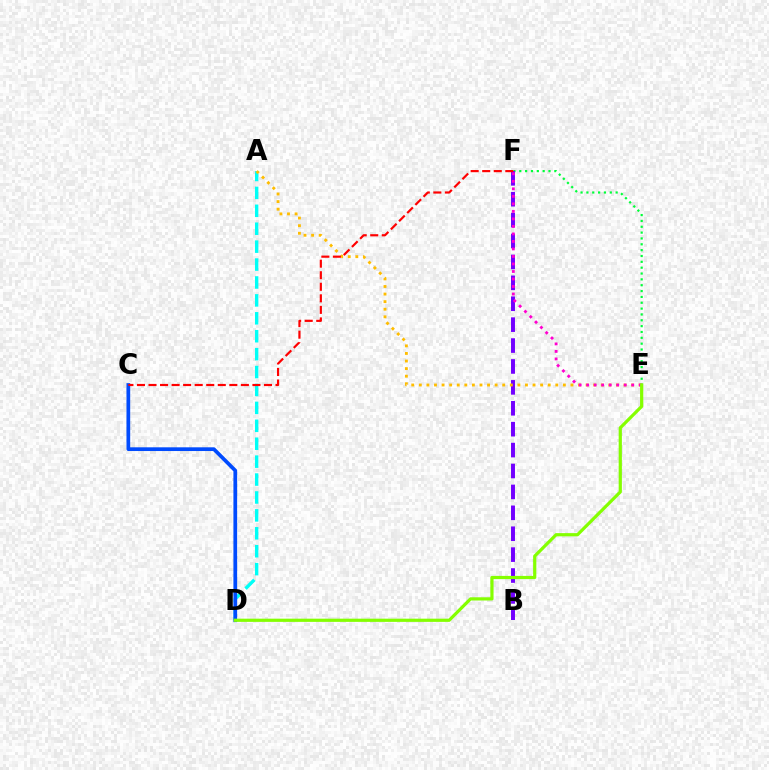{('E', 'F'): [{'color': '#00ff39', 'line_style': 'dotted', 'thickness': 1.59}, {'color': '#ff00cf', 'line_style': 'dotted', 'thickness': 2.04}], ('A', 'D'): [{'color': '#00fff6', 'line_style': 'dashed', 'thickness': 2.43}], ('B', 'F'): [{'color': '#7200ff', 'line_style': 'dashed', 'thickness': 2.84}], ('A', 'E'): [{'color': '#ffbd00', 'line_style': 'dotted', 'thickness': 2.06}], ('C', 'D'): [{'color': '#004bff', 'line_style': 'solid', 'thickness': 2.68}], ('C', 'F'): [{'color': '#ff0000', 'line_style': 'dashed', 'thickness': 1.57}], ('D', 'E'): [{'color': '#84ff00', 'line_style': 'solid', 'thickness': 2.31}]}